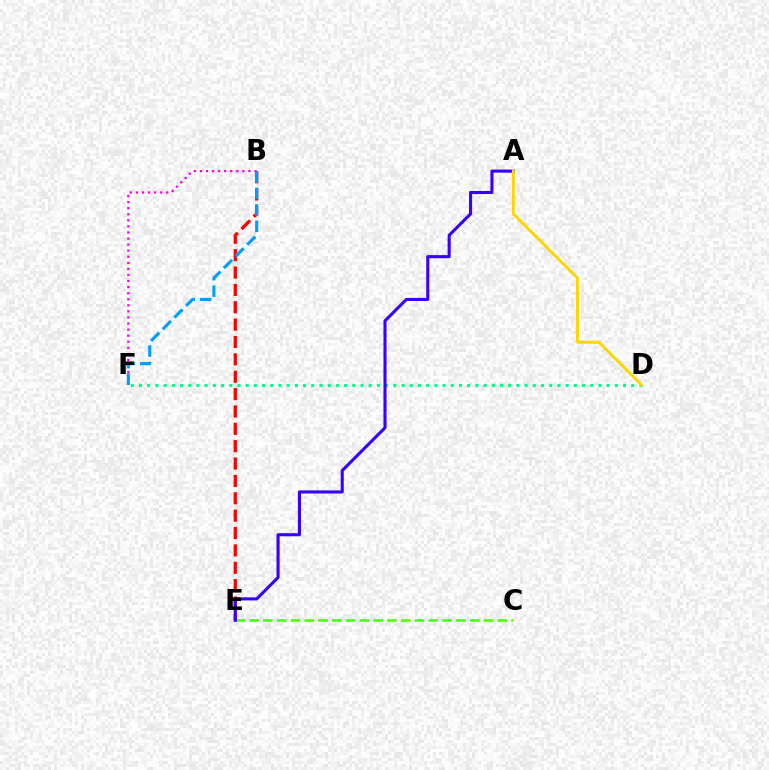{('C', 'E'): [{'color': '#4fff00', 'line_style': 'dashed', 'thickness': 1.87}], ('D', 'F'): [{'color': '#00ff86', 'line_style': 'dotted', 'thickness': 2.23}], ('B', 'E'): [{'color': '#ff0000', 'line_style': 'dashed', 'thickness': 2.36}], ('B', 'F'): [{'color': '#ff00ed', 'line_style': 'dotted', 'thickness': 1.65}, {'color': '#009eff', 'line_style': 'dashed', 'thickness': 2.24}], ('A', 'E'): [{'color': '#3700ff', 'line_style': 'solid', 'thickness': 2.22}], ('A', 'D'): [{'color': '#ffd500', 'line_style': 'solid', 'thickness': 2.1}]}